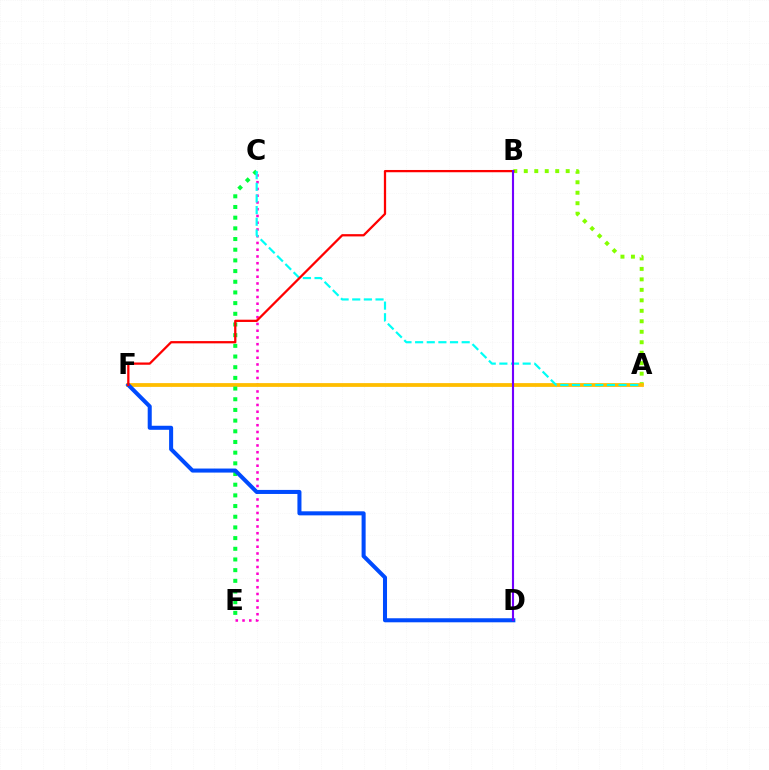{('C', 'E'): [{'color': '#ff00cf', 'line_style': 'dotted', 'thickness': 1.83}, {'color': '#00ff39', 'line_style': 'dotted', 'thickness': 2.9}], ('A', 'B'): [{'color': '#84ff00', 'line_style': 'dotted', 'thickness': 2.85}], ('A', 'F'): [{'color': '#ffbd00', 'line_style': 'solid', 'thickness': 2.72}], ('D', 'F'): [{'color': '#004bff', 'line_style': 'solid', 'thickness': 2.91}], ('A', 'C'): [{'color': '#00fff6', 'line_style': 'dashed', 'thickness': 1.58}], ('B', 'F'): [{'color': '#ff0000', 'line_style': 'solid', 'thickness': 1.63}], ('B', 'D'): [{'color': '#7200ff', 'line_style': 'solid', 'thickness': 1.53}]}